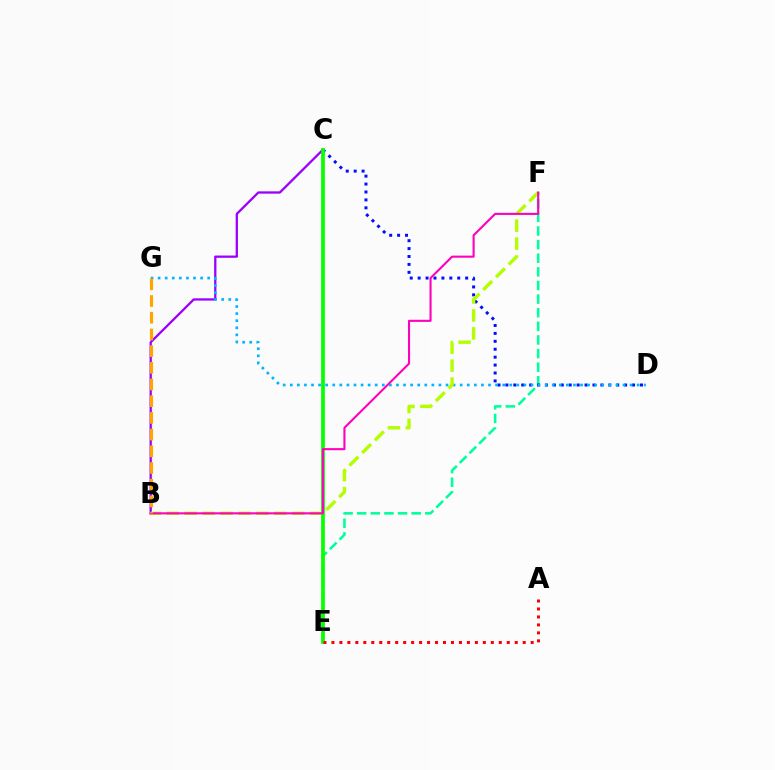{('E', 'F'): [{'color': '#00ff9d', 'line_style': 'dashed', 'thickness': 1.85}], ('B', 'C'): [{'color': '#9b00ff', 'line_style': 'solid', 'thickness': 1.65}], ('C', 'D'): [{'color': '#0010ff', 'line_style': 'dotted', 'thickness': 2.15}], ('D', 'G'): [{'color': '#00b5ff', 'line_style': 'dotted', 'thickness': 1.92}], ('B', 'F'): [{'color': '#b3ff00', 'line_style': 'dashed', 'thickness': 2.44}, {'color': '#ff00bd', 'line_style': 'solid', 'thickness': 1.51}], ('C', 'E'): [{'color': '#08ff00', 'line_style': 'solid', 'thickness': 2.69}], ('B', 'G'): [{'color': '#ffa500', 'line_style': 'dashed', 'thickness': 2.27}], ('A', 'E'): [{'color': '#ff0000', 'line_style': 'dotted', 'thickness': 2.17}]}